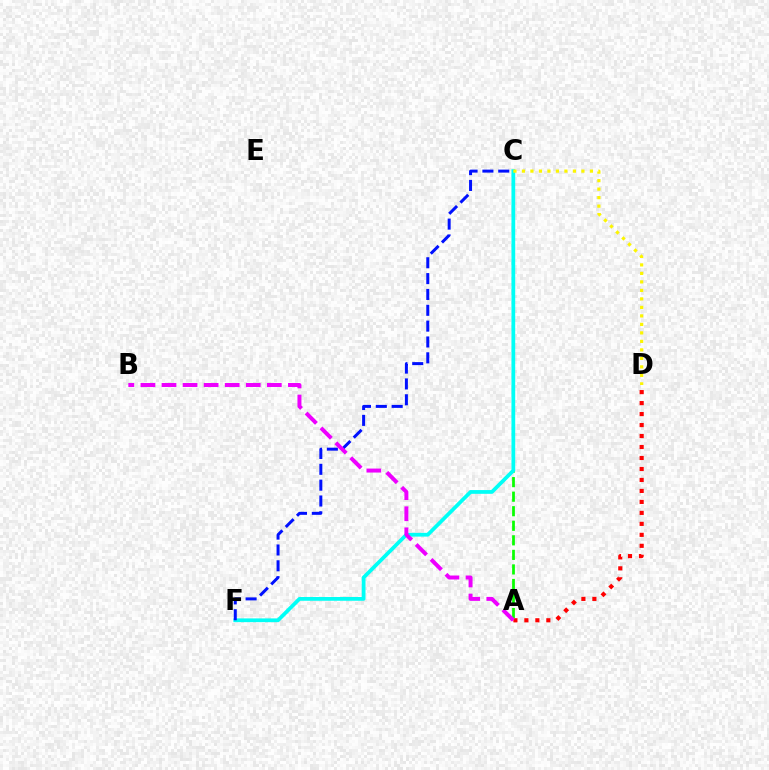{('A', 'C'): [{'color': '#08ff00', 'line_style': 'dashed', 'thickness': 1.98}], ('A', 'D'): [{'color': '#ff0000', 'line_style': 'dotted', 'thickness': 2.98}], ('C', 'F'): [{'color': '#00fff6', 'line_style': 'solid', 'thickness': 2.7}, {'color': '#0010ff', 'line_style': 'dashed', 'thickness': 2.15}], ('C', 'D'): [{'color': '#fcf500', 'line_style': 'dotted', 'thickness': 2.31}], ('A', 'B'): [{'color': '#ee00ff', 'line_style': 'dashed', 'thickness': 2.86}]}